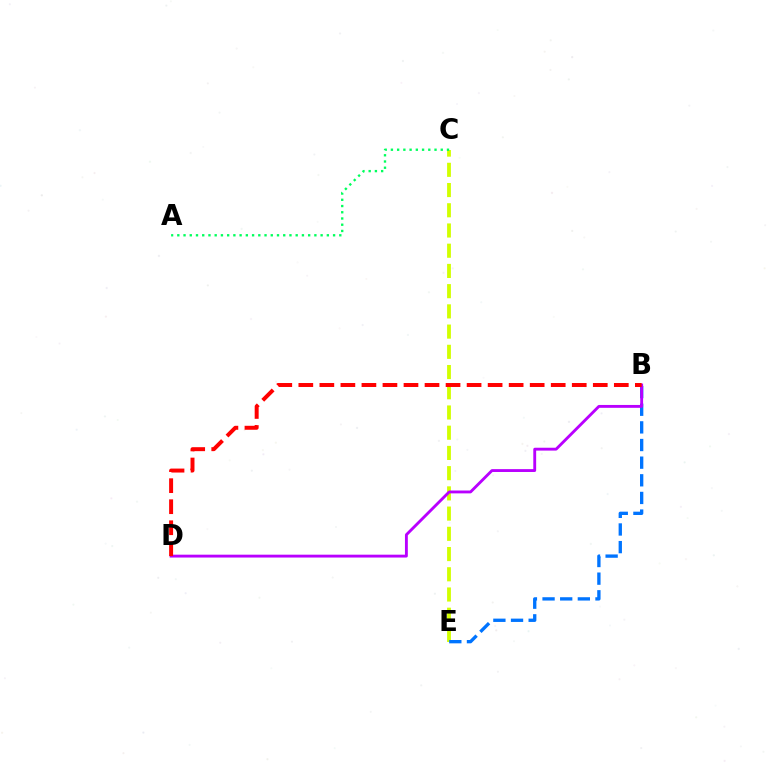{('C', 'E'): [{'color': '#d1ff00', 'line_style': 'dashed', 'thickness': 2.75}], ('B', 'E'): [{'color': '#0074ff', 'line_style': 'dashed', 'thickness': 2.4}], ('B', 'D'): [{'color': '#b900ff', 'line_style': 'solid', 'thickness': 2.06}, {'color': '#ff0000', 'line_style': 'dashed', 'thickness': 2.86}], ('A', 'C'): [{'color': '#00ff5c', 'line_style': 'dotted', 'thickness': 1.69}]}